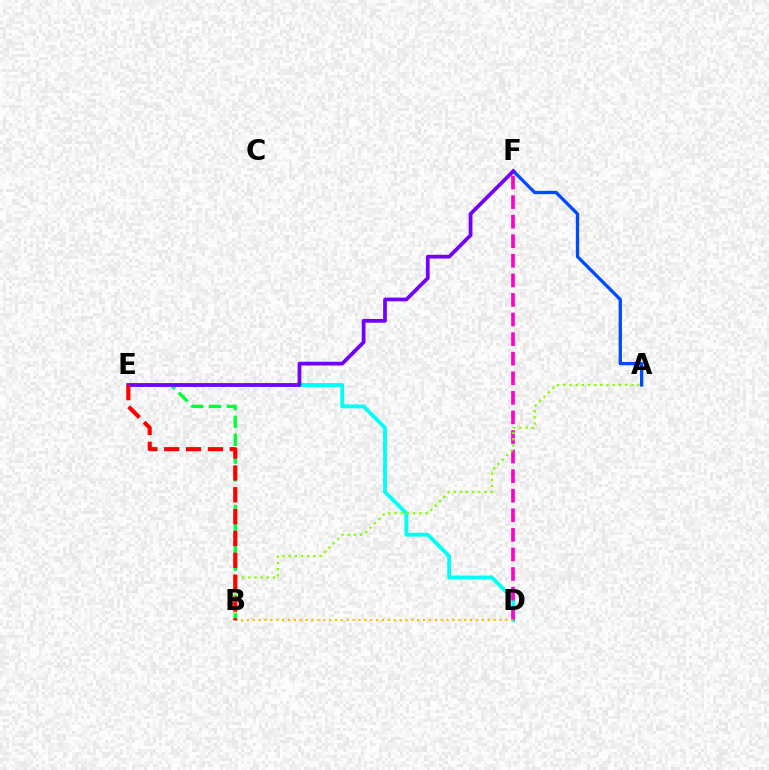{('D', 'E'): [{'color': '#00fff6', 'line_style': 'solid', 'thickness': 2.77}], ('A', 'F'): [{'color': '#004bff', 'line_style': 'solid', 'thickness': 2.38}], ('D', 'F'): [{'color': '#ff00cf', 'line_style': 'dashed', 'thickness': 2.66}], ('B', 'E'): [{'color': '#00ff39', 'line_style': 'dashed', 'thickness': 2.43}, {'color': '#ff0000', 'line_style': 'dashed', 'thickness': 2.97}], ('E', 'F'): [{'color': '#7200ff', 'line_style': 'solid', 'thickness': 2.68}], ('A', 'B'): [{'color': '#84ff00', 'line_style': 'dotted', 'thickness': 1.68}], ('B', 'D'): [{'color': '#ffbd00', 'line_style': 'dotted', 'thickness': 1.6}]}